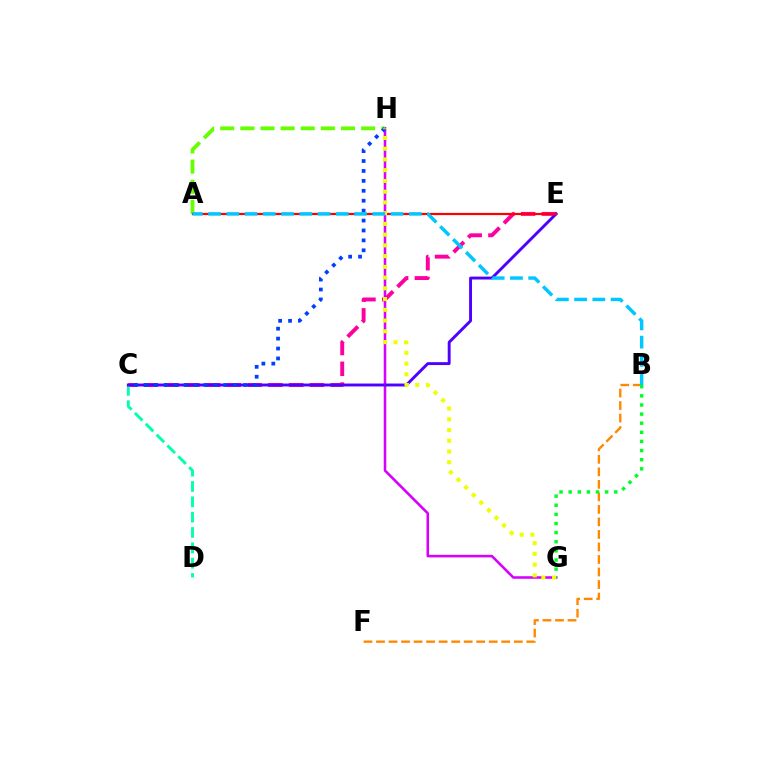{('C', 'E'): [{'color': '#ff00a0', 'line_style': 'dashed', 'thickness': 2.82}, {'color': '#4f00ff', 'line_style': 'solid', 'thickness': 2.09}], ('G', 'H'): [{'color': '#d600ff', 'line_style': 'solid', 'thickness': 1.85}, {'color': '#eeff00', 'line_style': 'dotted', 'thickness': 2.92}], ('B', 'F'): [{'color': '#ff8800', 'line_style': 'dashed', 'thickness': 1.7}], ('A', 'H'): [{'color': '#66ff00', 'line_style': 'dashed', 'thickness': 2.74}], ('C', 'D'): [{'color': '#00ffaf', 'line_style': 'dashed', 'thickness': 2.08}], ('B', 'G'): [{'color': '#00ff27', 'line_style': 'dotted', 'thickness': 2.48}], ('C', 'H'): [{'color': '#003fff', 'line_style': 'dotted', 'thickness': 2.7}], ('A', 'E'): [{'color': '#ff0000', 'line_style': 'solid', 'thickness': 1.58}], ('A', 'B'): [{'color': '#00c7ff', 'line_style': 'dashed', 'thickness': 2.48}]}